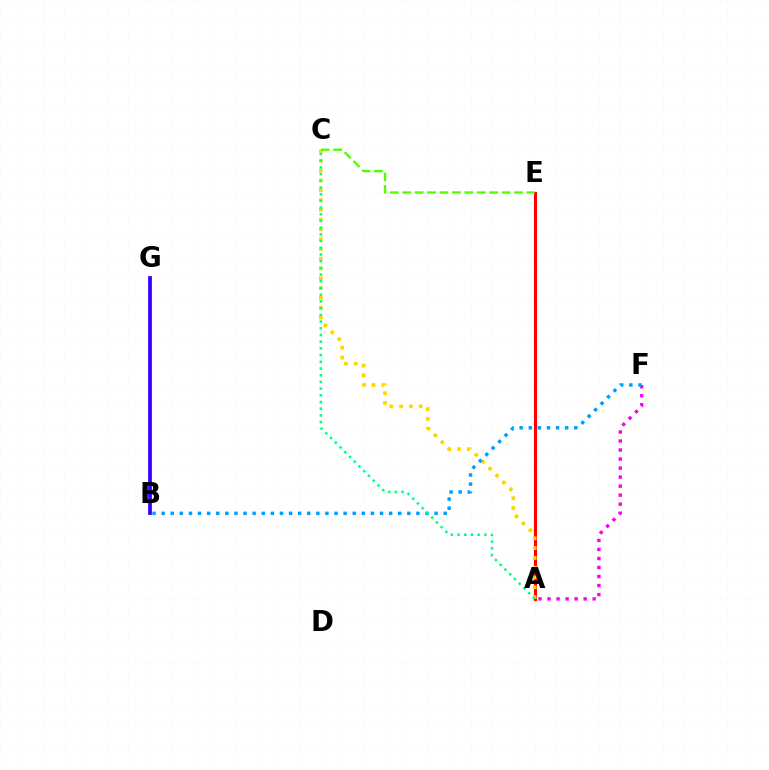{('A', 'F'): [{'color': '#ff00ed', 'line_style': 'dotted', 'thickness': 2.45}], ('A', 'E'): [{'color': '#ff0000', 'line_style': 'solid', 'thickness': 2.24}], ('A', 'C'): [{'color': '#ffd500', 'line_style': 'dotted', 'thickness': 2.66}, {'color': '#00ff86', 'line_style': 'dotted', 'thickness': 1.82}], ('C', 'E'): [{'color': '#4fff00', 'line_style': 'dashed', 'thickness': 1.69}], ('B', 'F'): [{'color': '#009eff', 'line_style': 'dotted', 'thickness': 2.47}], ('B', 'G'): [{'color': '#3700ff', 'line_style': 'solid', 'thickness': 2.71}]}